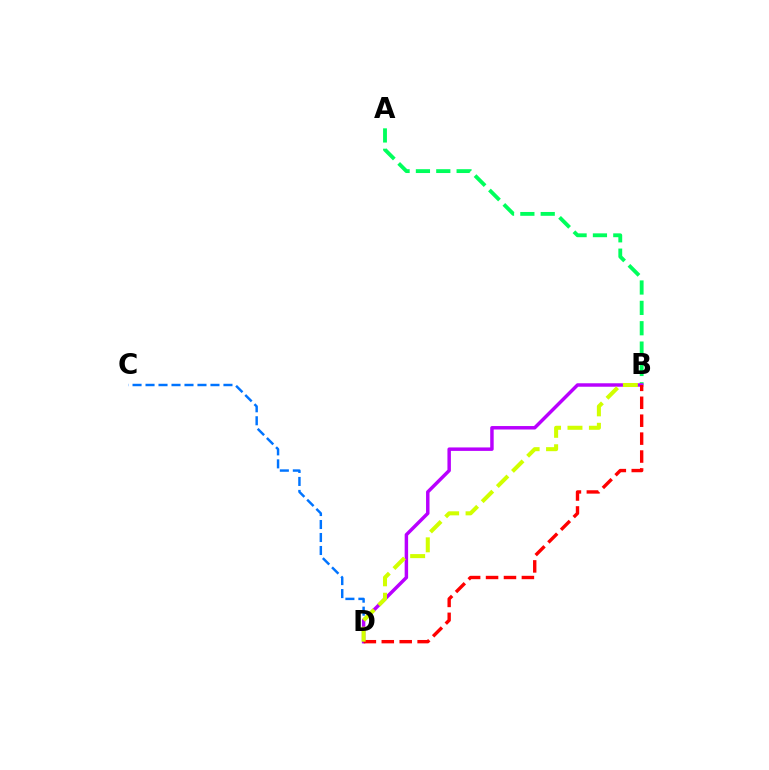{('C', 'D'): [{'color': '#0074ff', 'line_style': 'dashed', 'thickness': 1.76}], ('A', 'B'): [{'color': '#00ff5c', 'line_style': 'dashed', 'thickness': 2.77}], ('B', 'D'): [{'color': '#b900ff', 'line_style': 'solid', 'thickness': 2.49}, {'color': '#ff0000', 'line_style': 'dashed', 'thickness': 2.43}, {'color': '#d1ff00', 'line_style': 'dashed', 'thickness': 2.91}]}